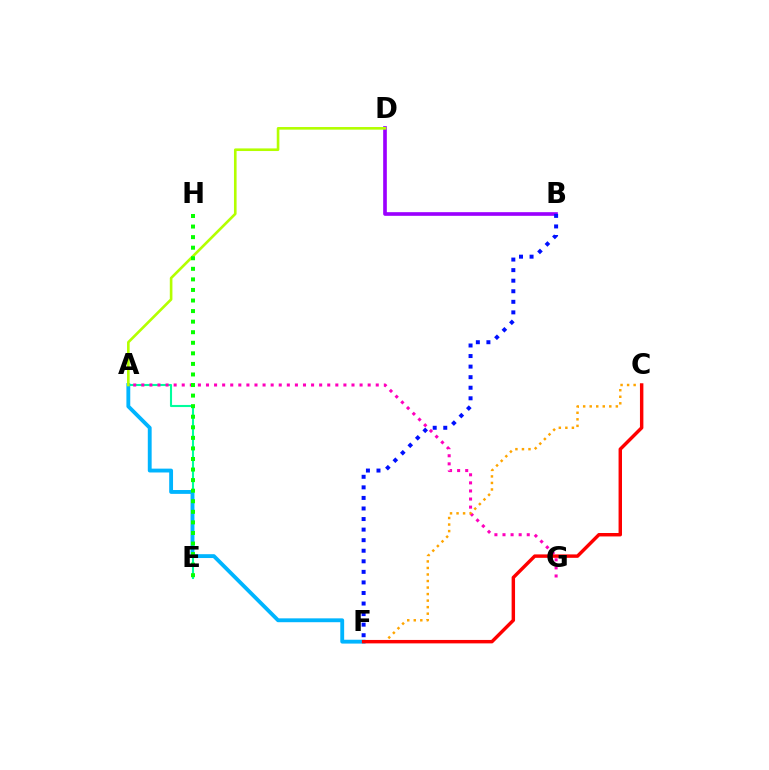{('A', 'E'): [{'color': '#00ff9d', 'line_style': 'solid', 'thickness': 1.51}], ('A', 'F'): [{'color': '#00b5ff', 'line_style': 'solid', 'thickness': 2.77}], ('A', 'G'): [{'color': '#ff00bd', 'line_style': 'dotted', 'thickness': 2.2}], ('B', 'D'): [{'color': '#9b00ff', 'line_style': 'solid', 'thickness': 2.63}], ('C', 'F'): [{'color': '#ffa500', 'line_style': 'dotted', 'thickness': 1.77}, {'color': '#ff0000', 'line_style': 'solid', 'thickness': 2.47}], ('A', 'D'): [{'color': '#b3ff00', 'line_style': 'solid', 'thickness': 1.89}], ('E', 'H'): [{'color': '#08ff00', 'line_style': 'dotted', 'thickness': 2.87}], ('B', 'F'): [{'color': '#0010ff', 'line_style': 'dotted', 'thickness': 2.87}]}